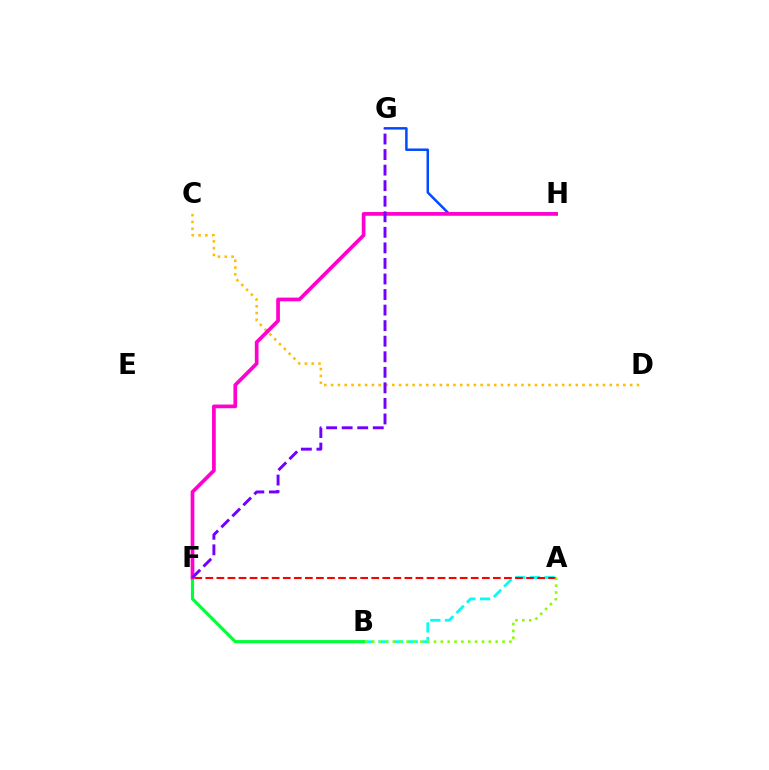{('A', 'B'): [{'color': '#00fff6', 'line_style': 'dashed', 'thickness': 1.99}, {'color': '#84ff00', 'line_style': 'dotted', 'thickness': 1.86}], ('B', 'F'): [{'color': '#00ff39', 'line_style': 'solid', 'thickness': 2.28}], ('A', 'F'): [{'color': '#ff0000', 'line_style': 'dashed', 'thickness': 1.5}], ('C', 'D'): [{'color': '#ffbd00', 'line_style': 'dotted', 'thickness': 1.85}], ('G', 'H'): [{'color': '#004bff', 'line_style': 'solid', 'thickness': 1.79}], ('F', 'H'): [{'color': '#ff00cf', 'line_style': 'solid', 'thickness': 2.67}], ('F', 'G'): [{'color': '#7200ff', 'line_style': 'dashed', 'thickness': 2.11}]}